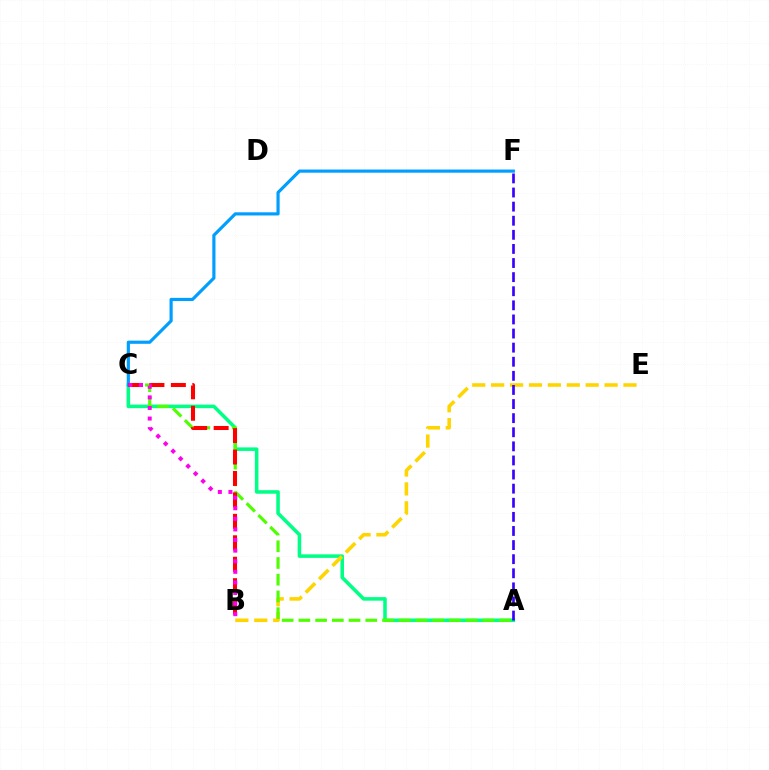{('A', 'C'): [{'color': '#00ff86', 'line_style': 'solid', 'thickness': 2.56}, {'color': '#4fff00', 'line_style': 'dashed', 'thickness': 2.27}], ('C', 'F'): [{'color': '#009eff', 'line_style': 'solid', 'thickness': 2.28}], ('B', 'E'): [{'color': '#ffd500', 'line_style': 'dashed', 'thickness': 2.57}], ('B', 'C'): [{'color': '#ff0000', 'line_style': 'dashed', 'thickness': 2.91}, {'color': '#ff00ed', 'line_style': 'dotted', 'thickness': 2.88}], ('A', 'F'): [{'color': '#3700ff', 'line_style': 'dashed', 'thickness': 1.92}]}